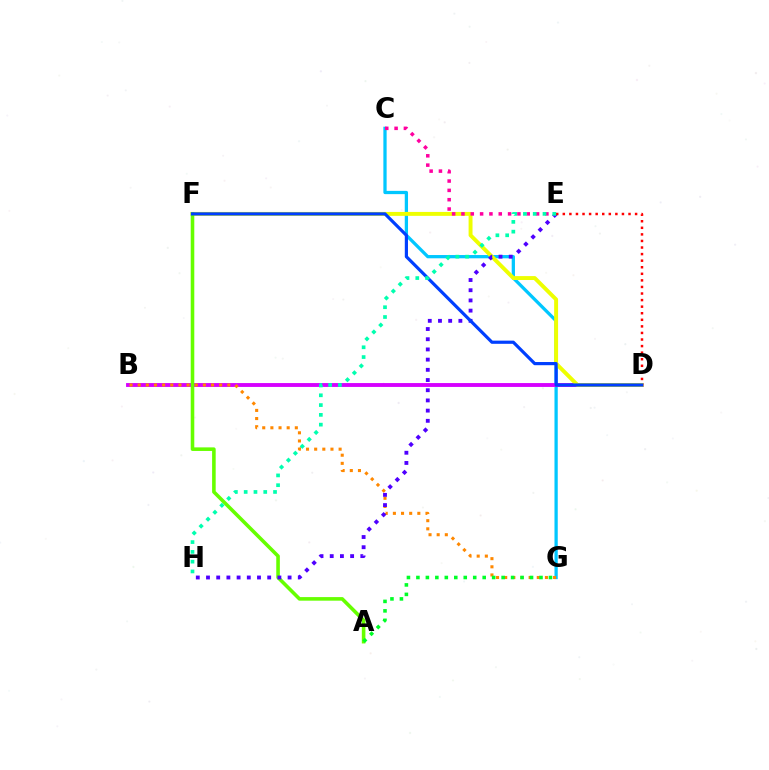{('C', 'G'): [{'color': '#00c7ff', 'line_style': 'solid', 'thickness': 2.35}], ('B', 'D'): [{'color': '#d600ff', 'line_style': 'solid', 'thickness': 2.78}], ('D', 'F'): [{'color': '#eeff00', 'line_style': 'solid', 'thickness': 2.83}, {'color': '#003fff', 'line_style': 'solid', 'thickness': 2.29}], ('C', 'E'): [{'color': '#ff00a0', 'line_style': 'dotted', 'thickness': 2.53}], ('B', 'G'): [{'color': '#ff8800', 'line_style': 'dotted', 'thickness': 2.21}], ('A', 'F'): [{'color': '#66ff00', 'line_style': 'solid', 'thickness': 2.58}], ('A', 'G'): [{'color': '#00ff27', 'line_style': 'dotted', 'thickness': 2.57}], ('E', 'H'): [{'color': '#4f00ff', 'line_style': 'dotted', 'thickness': 2.77}, {'color': '#00ffaf', 'line_style': 'dotted', 'thickness': 2.66}], ('D', 'E'): [{'color': '#ff0000', 'line_style': 'dotted', 'thickness': 1.79}]}